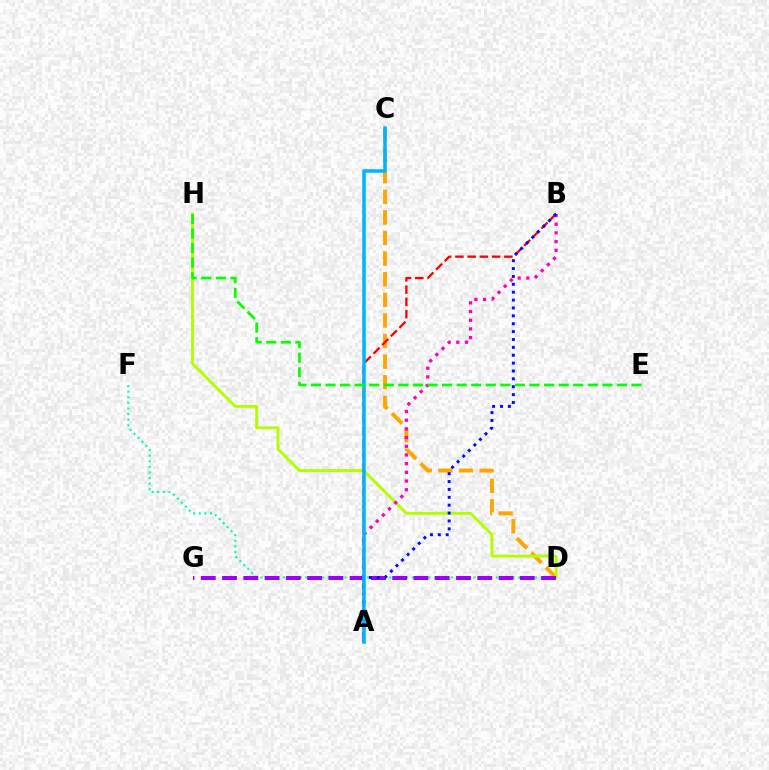{('D', 'F'): [{'color': '#00ff9d', 'line_style': 'dotted', 'thickness': 1.52}], ('C', 'D'): [{'color': '#ffa500', 'line_style': 'dashed', 'thickness': 2.8}], ('D', 'H'): [{'color': '#b3ff00', 'line_style': 'solid', 'thickness': 2.1}], ('D', 'G'): [{'color': '#9b00ff', 'line_style': 'dashed', 'thickness': 2.89}], ('A', 'B'): [{'color': '#ff0000', 'line_style': 'dashed', 'thickness': 1.66}, {'color': '#ff00bd', 'line_style': 'dotted', 'thickness': 2.36}, {'color': '#0010ff', 'line_style': 'dotted', 'thickness': 2.14}], ('A', 'C'): [{'color': '#00b5ff', 'line_style': 'solid', 'thickness': 2.54}], ('E', 'H'): [{'color': '#08ff00', 'line_style': 'dashed', 'thickness': 1.98}]}